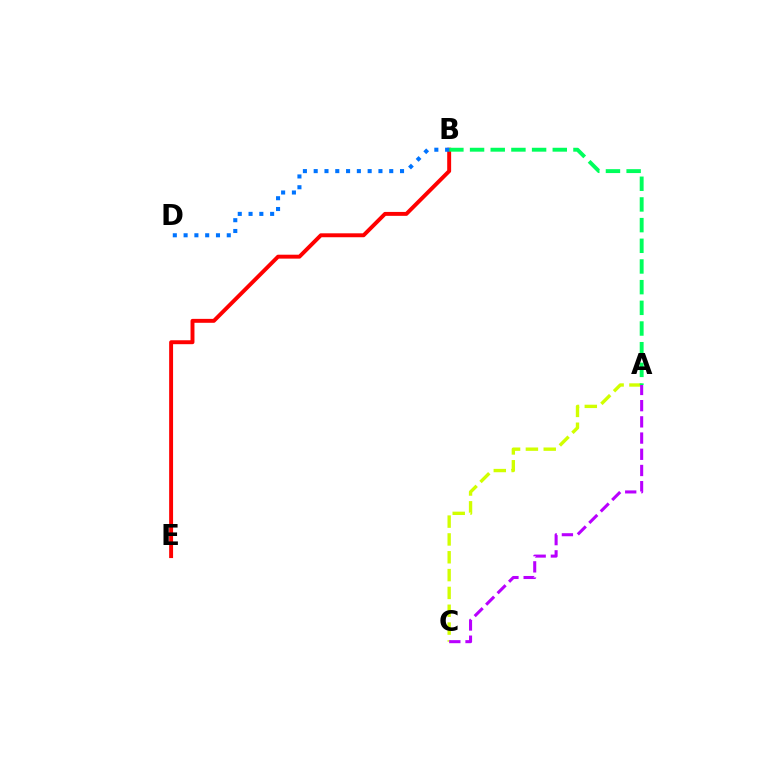{('A', 'C'): [{'color': '#d1ff00', 'line_style': 'dashed', 'thickness': 2.42}, {'color': '#b900ff', 'line_style': 'dashed', 'thickness': 2.2}], ('B', 'E'): [{'color': '#ff0000', 'line_style': 'solid', 'thickness': 2.83}], ('A', 'B'): [{'color': '#00ff5c', 'line_style': 'dashed', 'thickness': 2.81}], ('B', 'D'): [{'color': '#0074ff', 'line_style': 'dotted', 'thickness': 2.93}]}